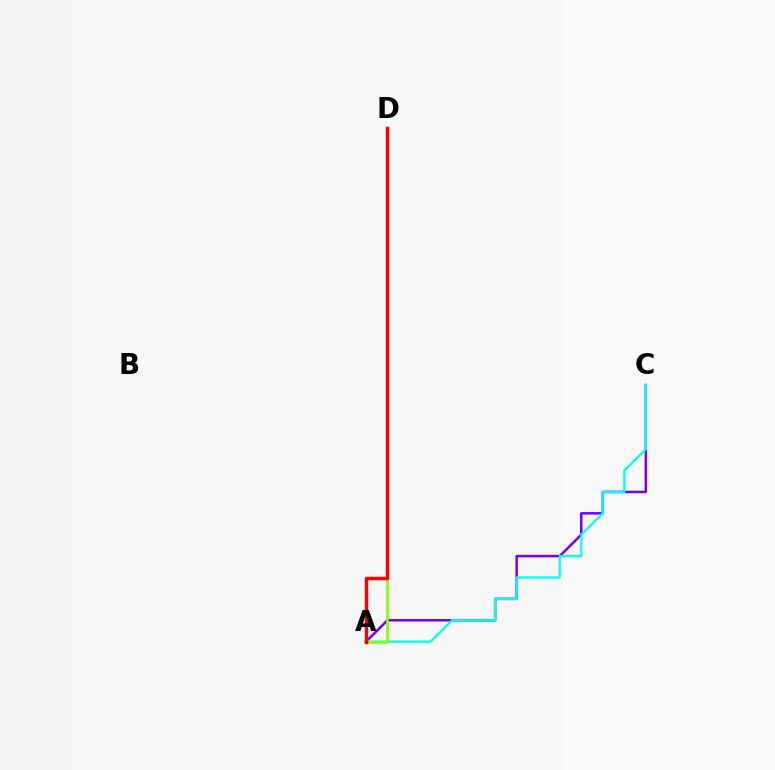{('A', 'C'): [{'color': '#7200ff', 'line_style': 'solid', 'thickness': 1.8}, {'color': '#00fff6', 'line_style': 'solid', 'thickness': 1.63}], ('A', 'D'): [{'color': '#84ff00', 'line_style': 'solid', 'thickness': 1.87}, {'color': '#ff0000', 'line_style': 'solid', 'thickness': 2.46}]}